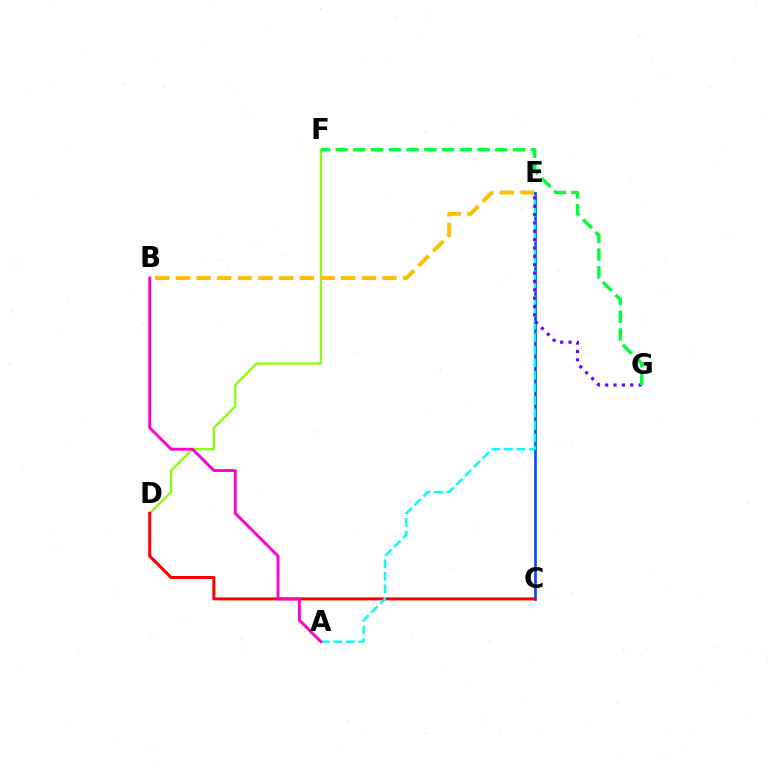{('D', 'F'): [{'color': '#84ff00', 'line_style': 'solid', 'thickness': 1.59}], ('B', 'E'): [{'color': '#ffbd00', 'line_style': 'dashed', 'thickness': 2.81}], ('C', 'E'): [{'color': '#004bff', 'line_style': 'solid', 'thickness': 1.91}], ('C', 'D'): [{'color': '#ff0000', 'line_style': 'solid', 'thickness': 2.16}], ('A', 'E'): [{'color': '#00fff6', 'line_style': 'dashed', 'thickness': 1.7}], ('A', 'B'): [{'color': '#ff00cf', 'line_style': 'solid', 'thickness': 2.08}], ('E', 'G'): [{'color': '#7200ff', 'line_style': 'dotted', 'thickness': 2.27}], ('F', 'G'): [{'color': '#00ff39', 'line_style': 'dashed', 'thickness': 2.41}]}